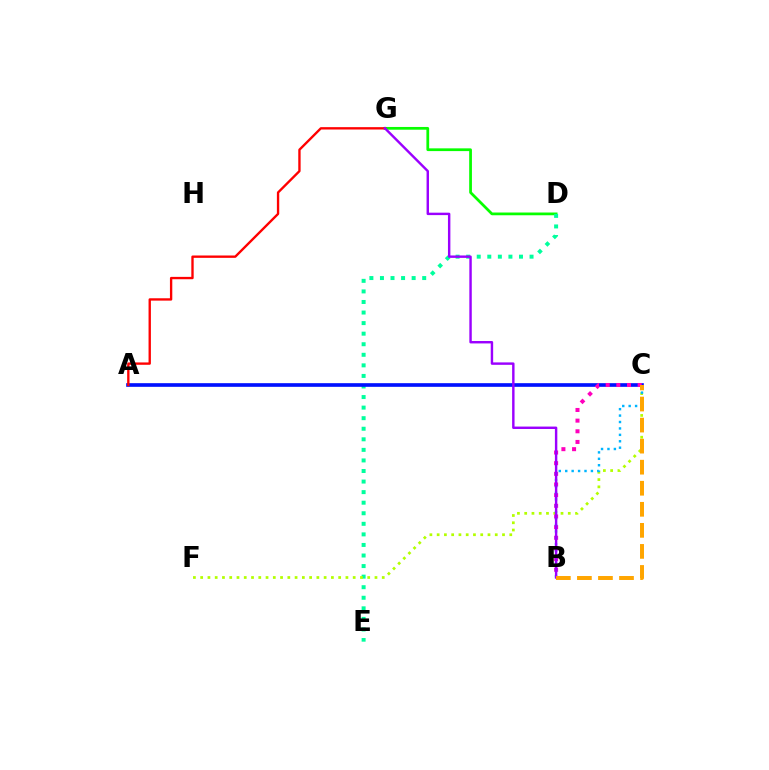{('D', 'G'): [{'color': '#08ff00', 'line_style': 'solid', 'thickness': 1.98}], ('D', 'E'): [{'color': '#00ff9d', 'line_style': 'dotted', 'thickness': 2.87}], ('C', 'F'): [{'color': '#b3ff00', 'line_style': 'dotted', 'thickness': 1.97}], ('A', 'C'): [{'color': '#0010ff', 'line_style': 'solid', 'thickness': 2.63}], ('B', 'C'): [{'color': '#ff00bd', 'line_style': 'dotted', 'thickness': 2.9}, {'color': '#00b5ff', 'line_style': 'dotted', 'thickness': 1.74}, {'color': '#ffa500', 'line_style': 'dashed', 'thickness': 2.86}], ('A', 'G'): [{'color': '#ff0000', 'line_style': 'solid', 'thickness': 1.7}], ('B', 'G'): [{'color': '#9b00ff', 'line_style': 'solid', 'thickness': 1.74}]}